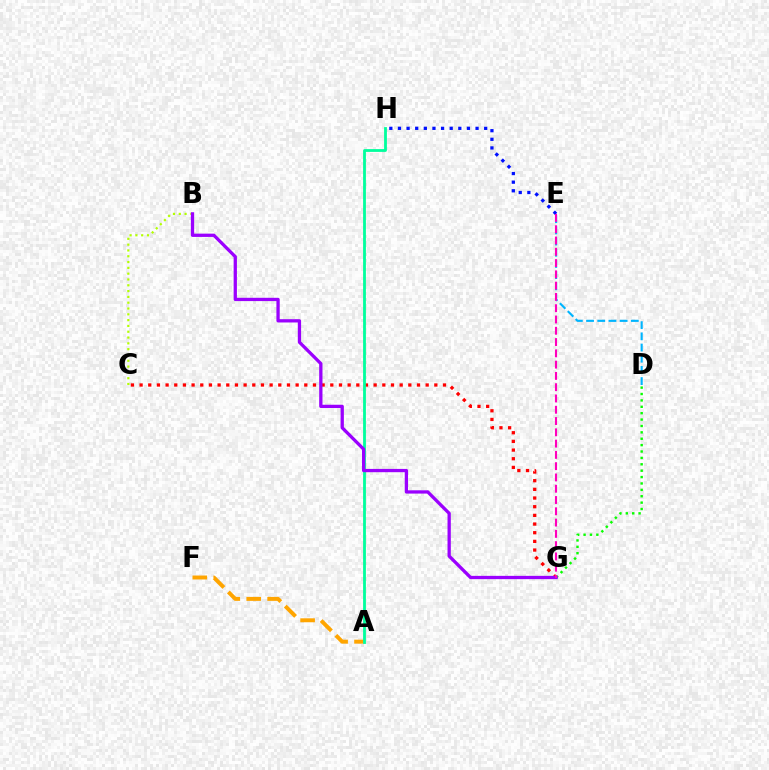{('D', 'G'): [{'color': '#08ff00', 'line_style': 'dotted', 'thickness': 1.74}], ('B', 'C'): [{'color': '#b3ff00', 'line_style': 'dotted', 'thickness': 1.58}], ('A', 'F'): [{'color': '#ffa500', 'line_style': 'dashed', 'thickness': 2.84}], ('C', 'G'): [{'color': '#ff0000', 'line_style': 'dotted', 'thickness': 2.36}], ('A', 'H'): [{'color': '#00ff9d', 'line_style': 'solid', 'thickness': 2.02}], ('E', 'H'): [{'color': '#0010ff', 'line_style': 'dotted', 'thickness': 2.34}], ('B', 'G'): [{'color': '#9b00ff', 'line_style': 'solid', 'thickness': 2.37}], ('D', 'E'): [{'color': '#00b5ff', 'line_style': 'dashed', 'thickness': 1.52}], ('E', 'G'): [{'color': '#ff00bd', 'line_style': 'dashed', 'thickness': 1.53}]}